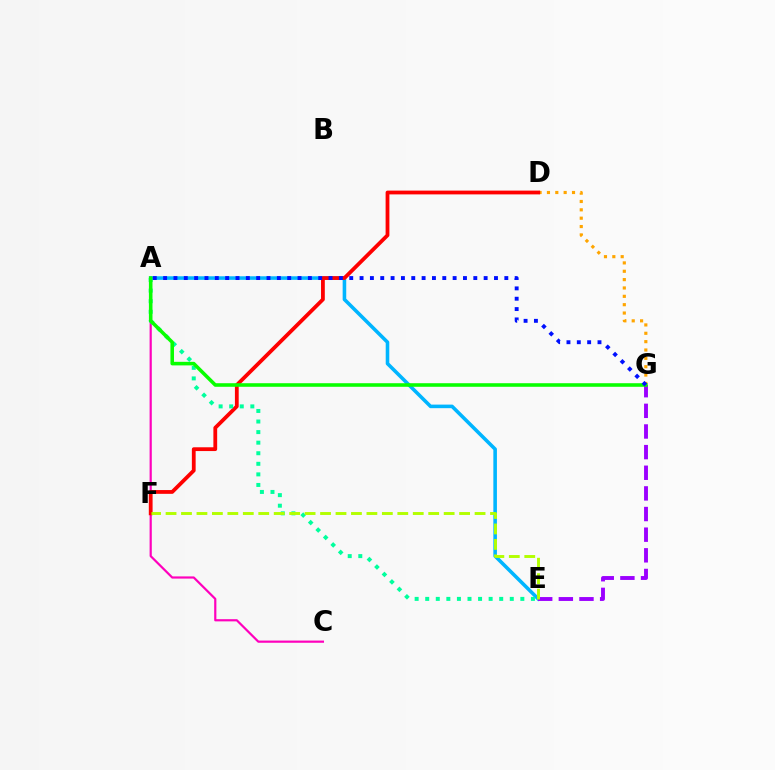{('A', 'E'): [{'color': '#00b5ff', 'line_style': 'solid', 'thickness': 2.57}, {'color': '#00ff9d', 'line_style': 'dotted', 'thickness': 2.87}], ('D', 'G'): [{'color': '#ffa500', 'line_style': 'dotted', 'thickness': 2.27}], ('A', 'C'): [{'color': '#ff00bd', 'line_style': 'solid', 'thickness': 1.58}], ('D', 'F'): [{'color': '#ff0000', 'line_style': 'solid', 'thickness': 2.72}], ('E', 'G'): [{'color': '#9b00ff', 'line_style': 'dashed', 'thickness': 2.8}], ('A', 'G'): [{'color': '#08ff00', 'line_style': 'solid', 'thickness': 2.57}, {'color': '#0010ff', 'line_style': 'dotted', 'thickness': 2.81}], ('E', 'F'): [{'color': '#b3ff00', 'line_style': 'dashed', 'thickness': 2.1}]}